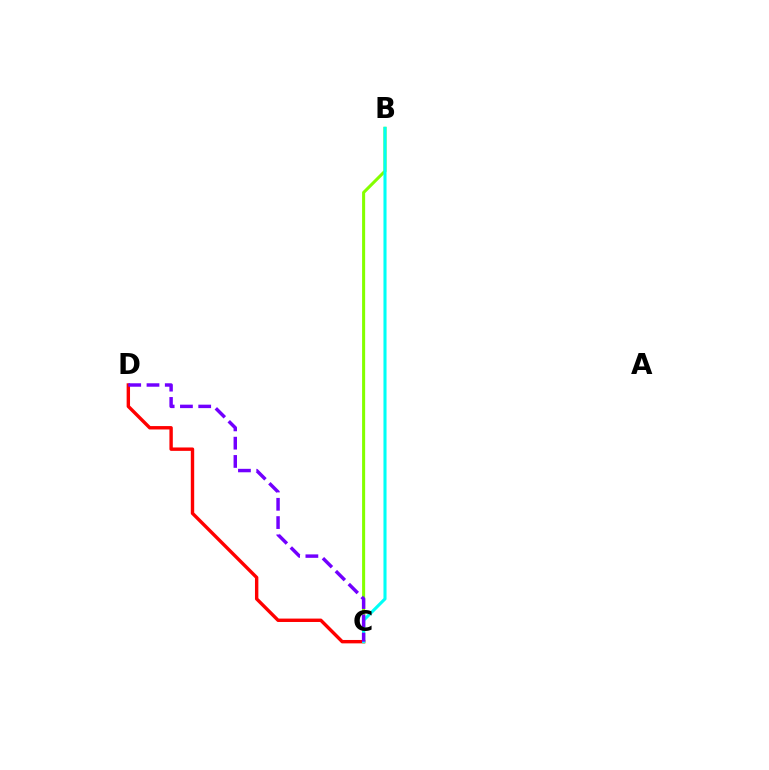{('B', 'C'): [{'color': '#84ff00', 'line_style': 'solid', 'thickness': 2.2}, {'color': '#00fff6', 'line_style': 'solid', 'thickness': 2.22}], ('C', 'D'): [{'color': '#ff0000', 'line_style': 'solid', 'thickness': 2.44}, {'color': '#7200ff', 'line_style': 'dashed', 'thickness': 2.48}]}